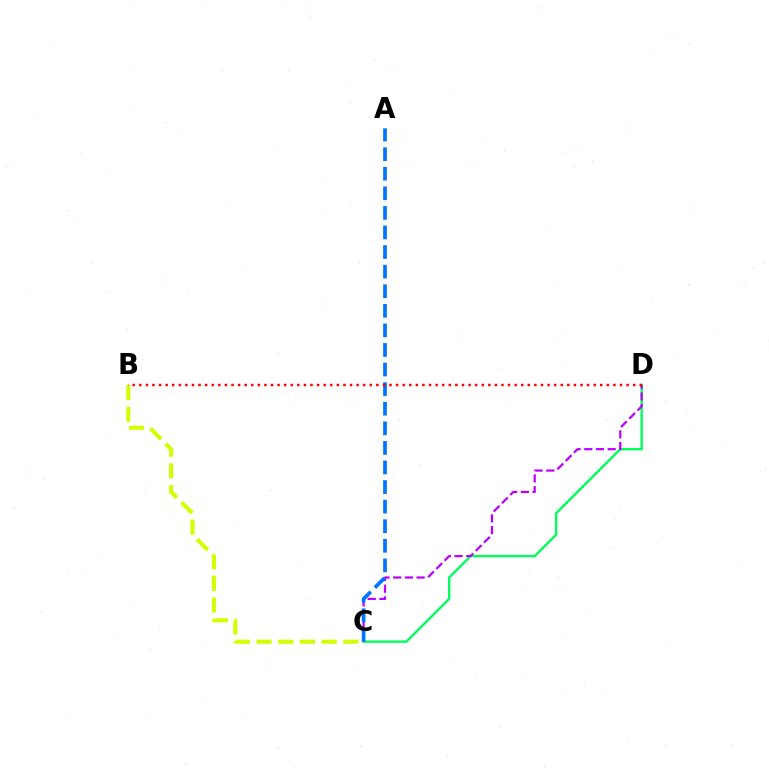{('C', 'D'): [{'color': '#00ff5c', 'line_style': 'solid', 'thickness': 1.7}, {'color': '#b900ff', 'line_style': 'dashed', 'thickness': 1.59}], ('B', 'C'): [{'color': '#d1ff00', 'line_style': 'dashed', 'thickness': 2.95}], ('A', 'C'): [{'color': '#0074ff', 'line_style': 'dashed', 'thickness': 2.66}], ('B', 'D'): [{'color': '#ff0000', 'line_style': 'dotted', 'thickness': 1.79}]}